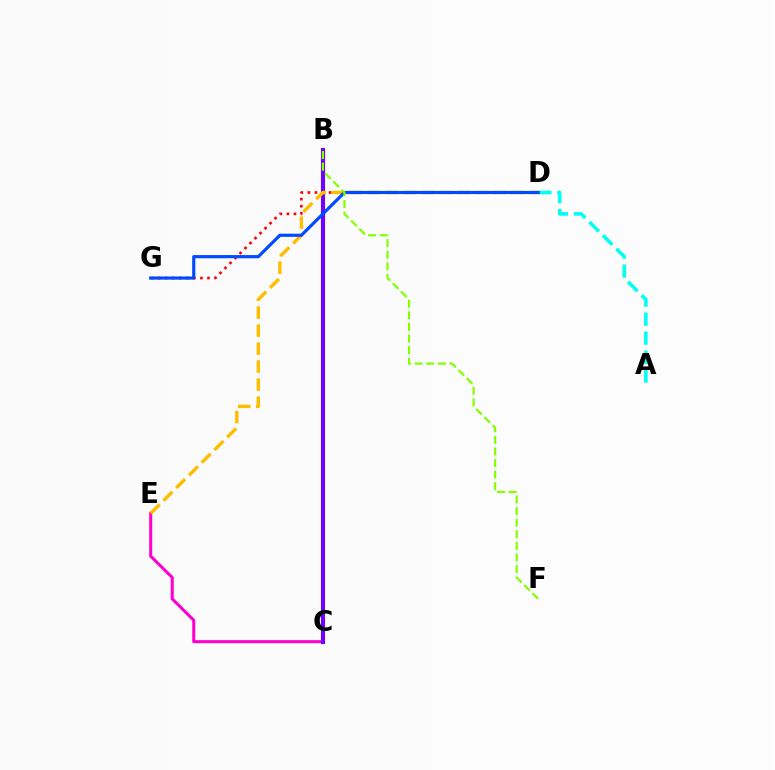{('B', 'C'): [{'color': '#00ff39', 'line_style': 'solid', 'thickness': 2.94}, {'color': '#7200ff', 'line_style': 'solid', 'thickness': 2.95}], ('C', 'E'): [{'color': '#ff00cf', 'line_style': 'solid', 'thickness': 2.18}], ('D', 'G'): [{'color': '#ff0000', 'line_style': 'dotted', 'thickness': 1.92}, {'color': '#004bff', 'line_style': 'solid', 'thickness': 2.29}], ('A', 'D'): [{'color': '#00fff6', 'line_style': 'dashed', 'thickness': 2.58}], ('D', 'E'): [{'color': '#ffbd00', 'line_style': 'dashed', 'thickness': 2.44}], ('B', 'F'): [{'color': '#84ff00', 'line_style': 'dashed', 'thickness': 1.57}]}